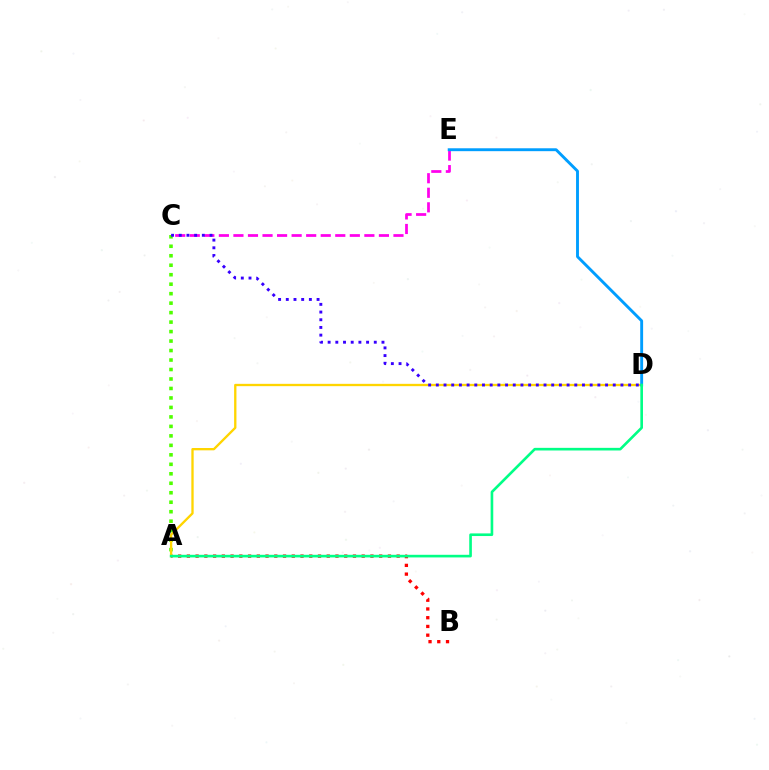{('C', 'E'): [{'color': '#ff00ed', 'line_style': 'dashed', 'thickness': 1.98}], ('A', 'B'): [{'color': '#ff0000', 'line_style': 'dotted', 'thickness': 2.37}], ('A', 'C'): [{'color': '#4fff00', 'line_style': 'dotted', 'thickness': 2.58}], ('A', 'D'): [{'color': '#ffd500', 'line_style': 'solid', 'thickness': 1.68}, {'color': '#00ff86', 'line_style': 'solid', 'thickness': 1.89}], ('D', 'E'): [{'color': '#009eff', 'line_style': 'solid', 'thickness': 2.08}], ('C', 'D'): [{'color': '#3700ff', 'line_style': 'dotted', 'thickness': 2.09}]}